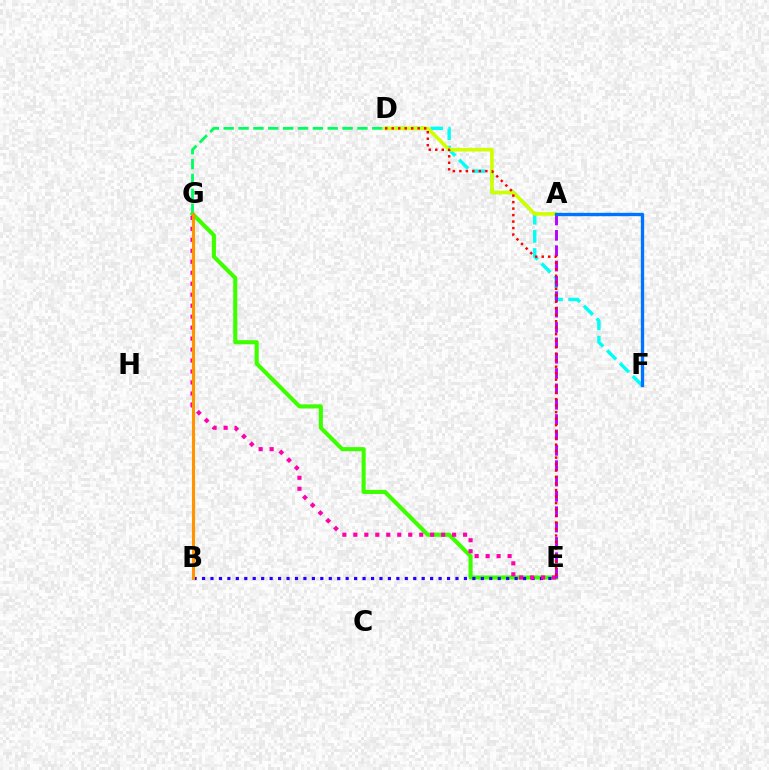{('E', 'G'): [{'color': '#3dff00', 'line_style': 'solid', 'thickness': 2.95}, {'color': '#ff00ac', 'line_style': 'dotted', 'thickness': 2.98}], ('D', 'F'): [{'color': '#00fff6', 'line_style': 'dashed', 'thickness': 2.46}], ('B', 'E'): [{'color': '#2500ff', 'line_style': 'dotted', 'thickness': 2.3}], ('A', 'D'): [{'color': '#d1ff00', 'line_style': 'solid', 'thickness': 2.6}], ('A', 'E'): [{'color': '#b900ff', 'line_style': 'dashed', 'thickness': 2.09}], ('D', 'G'): [{'color': '#00ff5c', 'line_style': 'dashed', 'thickness': 2.02}], ('B', 'G'): [{'color': '#ff9400', 'line_style': 'solid', 'thickness': 2.23}], ('A', 'F'): [{'color': '#0074ff', 'line_style': 'solid', 'thickness': 2.4}], ('D', 'E'): [{'color': '#ff0000', 'line_style': 'dotted', 'thickness': 1.76}]}